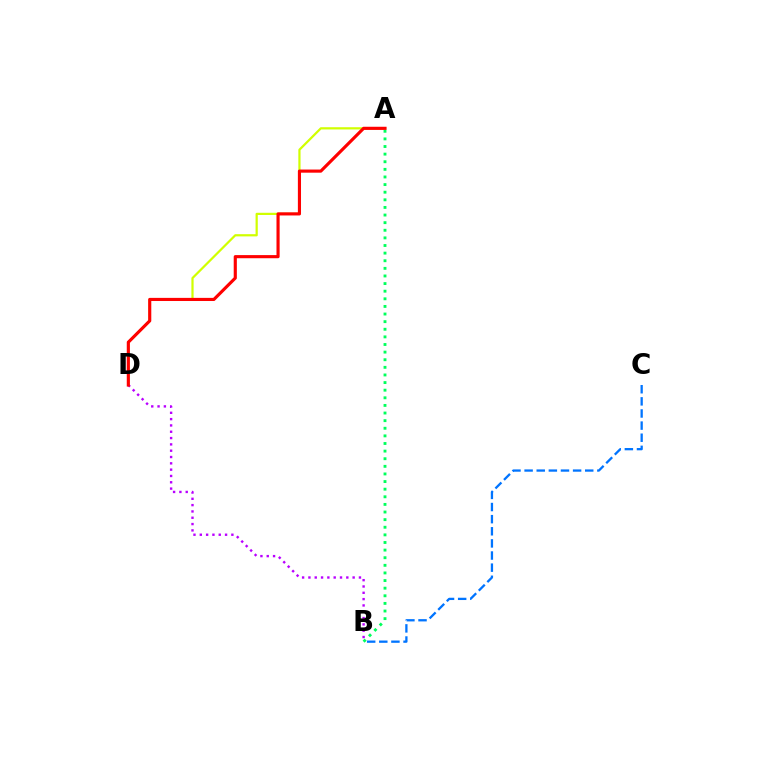{('B', 'C'): [{'color': '#0074ff', 'line_style': 'dashed', 'thickness': 1.65}], ('A', 'D'): [{'color': '#d1ff00', 'line_style': 'solid', 'thickness': 1.6}, {'color': '#ff0000', 'line_style': 'solid', 'thickness': 2.26}], ('B', 'D'): [{'color': '#b900ff', 'line_style': 'dotted', 'thickness': 1.72}], ('A', 'B'): [{'color': '#00ff5c', 'line_style': 'dotted', 'thickness': 2.07}]}